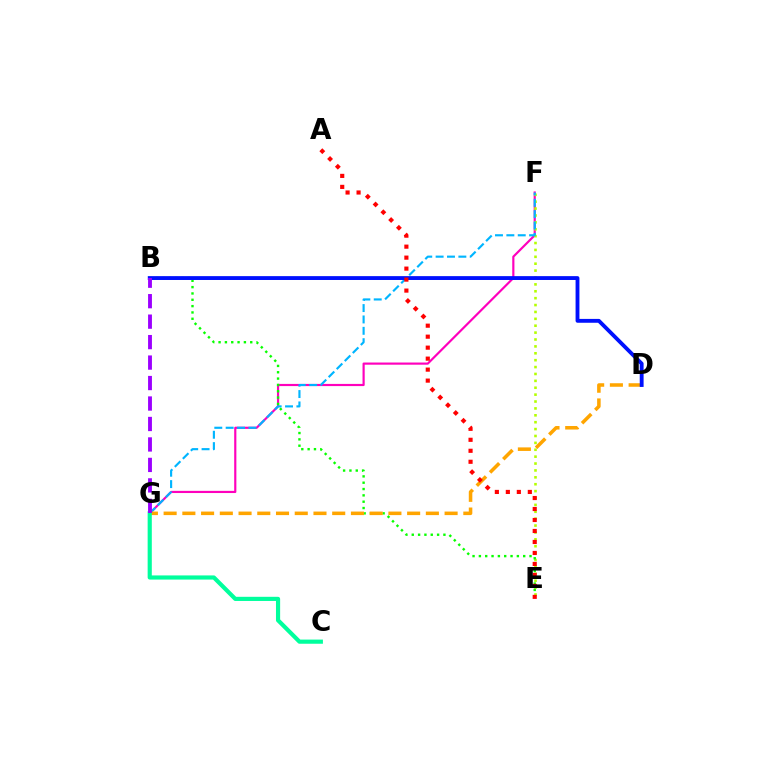{('F', 'G'): [{'color': '#ff00bd', 'line_style': 'solid', 'thickness': 1.56}, {'color': '#00b5ff', 'line_style': 'dashed', 'thickness': 1.54}], ('E', 'F'): [{'color': '#b3ff00', 'line_style': 'dotted', 'thickness': 1.87}], ('B', 'E'): [{'color': '#08ff00', 'line_style': 'dotted', 'thickness': 1.72}], ('D', 'G'): [{'color': '#ffa500', 'line_style': 'dashed', 'thickness': 2.54}], ('B', 'D'): [{'color': '#0010ff', 'line_style': 'solid', 'thickness': 2.77}], ('C', 'G'): [{'color': '#00ff9d', 'line_style': 'solid', 'thickness': 2.99}], ('A', 'E'): [{'color': '#ff0000', 'line_style': 'dotted', 'thickness': 2.98}], ('B', 'G'): [{'color': '#9b00ff', 'line_style': 'dashed', 'thickness': 2.78}]}